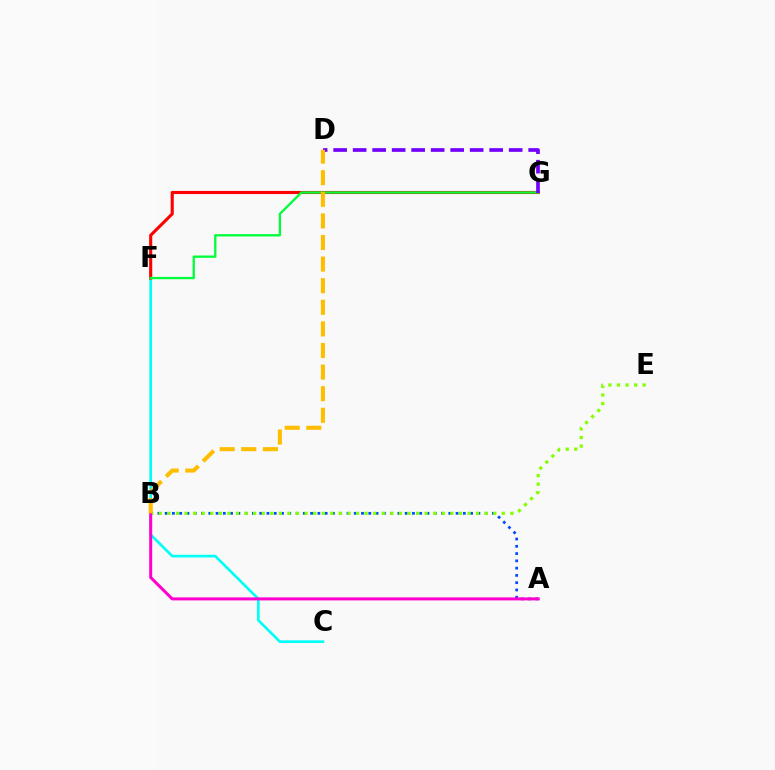{('A', 'B'): [{'color': '#004bff', 'line_style': 'dotted', 'thickness': 1.98}, {'color': '#ff00cf', 'line_style': 'solid', 'thickness': 2.17}], ('C', 'F'): [{'color': '#00fff6', 'line_style': 'solid', 'thickness': 1.92}], ('B', 'E'): [{'color': '#84ff00', 'line_style': 'dotted', 'thickness': 2.33}], ('F', 'G'): [{'color': '#ff0000', 'line_style': 'solid', 'thickness': 2.23}, {'color': '#00ff39', 'line_style': 'solid', 'thickness': 1.66}], ('D', 'G'): [{'color': '#7200ff', 'line_style': 'dashed', 'thickness': 2.65}], ('B', 'D'): [{'color': '#ffbd00', 'line_style': 'dashed', 'thickness': 2.93}]}